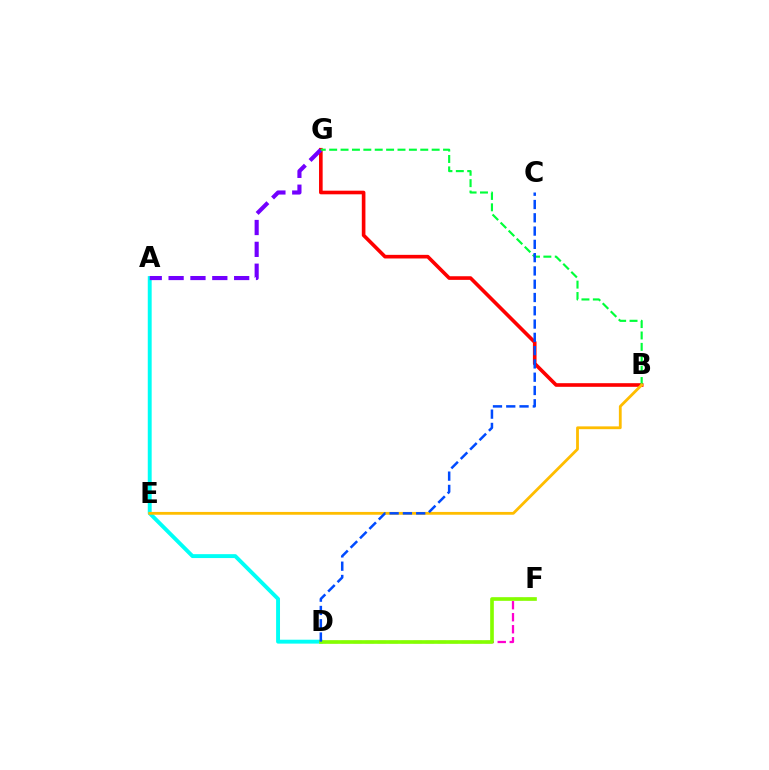{('D', 'F'): [{'color': '#ff00cf', 'line_style': 'dashed', 'thickness': 1.63}, {'color': '#84ff00', 'line_style': 'solid', 'thickness': 2.63}], ('B', 'G'): [{'color': '#ff0000', 'line_style': 'solid', 'thickness': 2.61}, {'color': '#00ff39', 'line_style': 'dashed', 'thickness': 1.55}], ('A', 'D'): [{'color': '#00fff6', 'line_style': 'solid', 'thickness': 2.81}], ('A', 'G'): [{'color': '#7200ff', 'line_style': 'dashed', 'thickness': 2.97}], ('B', 'E'): [{'color': '#ffbd00', 'line_style': 'solid', 'thickness': 2.02}], ('C', 'D'): [{'color': '#004bff', 'line_style': 'dashed', 'thickness': 1.8}]}